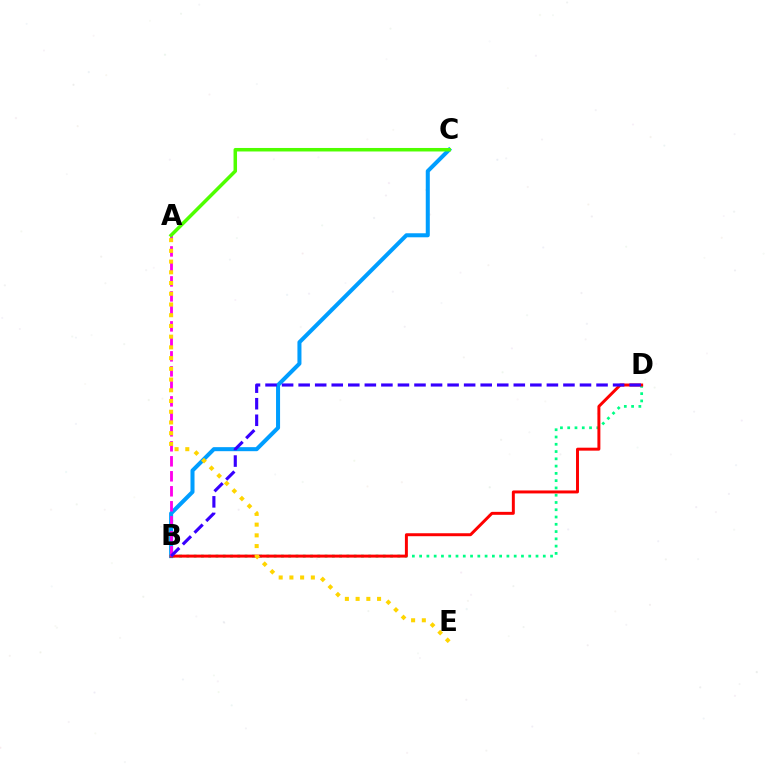{('B', 'D'): [{'color': '#00ff86', 'line_style': 'dotted', 'thickness': 1.98}, {'color': '#ff0000', 'line_style': 'solid', 'thickness': 2.13}, {'color': '#3700ff', 'line_style': 'dashed', 'thickness': 2.25}], ('B', 'C'): [{'color': '#009eff', 'line_style': 'solid', 'thickness': 2.9}], ('A', 'B'): [{'color': '#ff00ed', 'line_style': 'dashed', 'thickness': 2.04}], ('A', 'C'): [{'color': '#4fff00', 'line_style': 'solid', 'thickness': 2.52}], ('A', 'E'): [{'color': '#ffd500', 'line_style': 'dotted', 'thickness': 2.91}]}